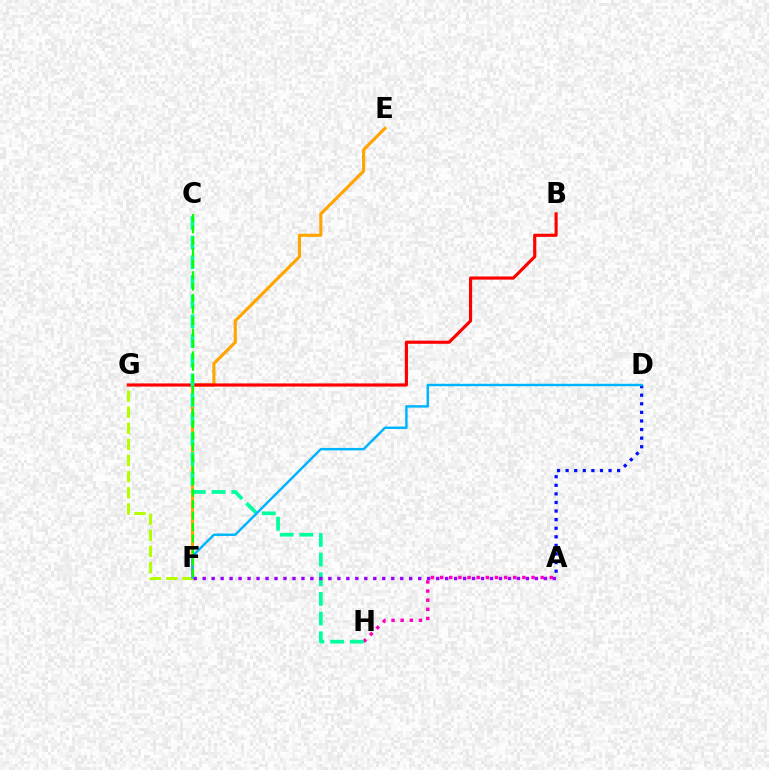{('E', 'F'): [{'color': '#ffa500', 'line_style': 'solid', 'thickness': 2.24}], ('B', 'G'): [{'color': '#ff0000', 'line_style': 'solid', 'thickness': 2.26}], ('F', 'G'): [{'color': '#b3ff00', 'line_style': 'dashed', 'thickness': 2.19}], ('A', 'H'): [{'color': '#ff00bd', 'line_style': 'dotted', 'thickness': 2.48}], ('C', 'H'): [{'color': '#00ff9d', 'line_style': 'dashed', 'thickness': 2.67}], ('A', 'F'): [{'color': '#9b00ff', 'line_style': 'dotted', 'thickness': 2.44}], ('A', 'D'): [{'color': '#0010ff', 'line_style': 'dotted', 'thickness': 2.33}], ('D', 'F'): [{'color': '#00b5ff', 'line_style': 'solid', 'thickness': 1.77}], ('C', 'F'): [{'color': '#08ff00', 'line_style': 'dashed', 'thickness': 1.56}]}